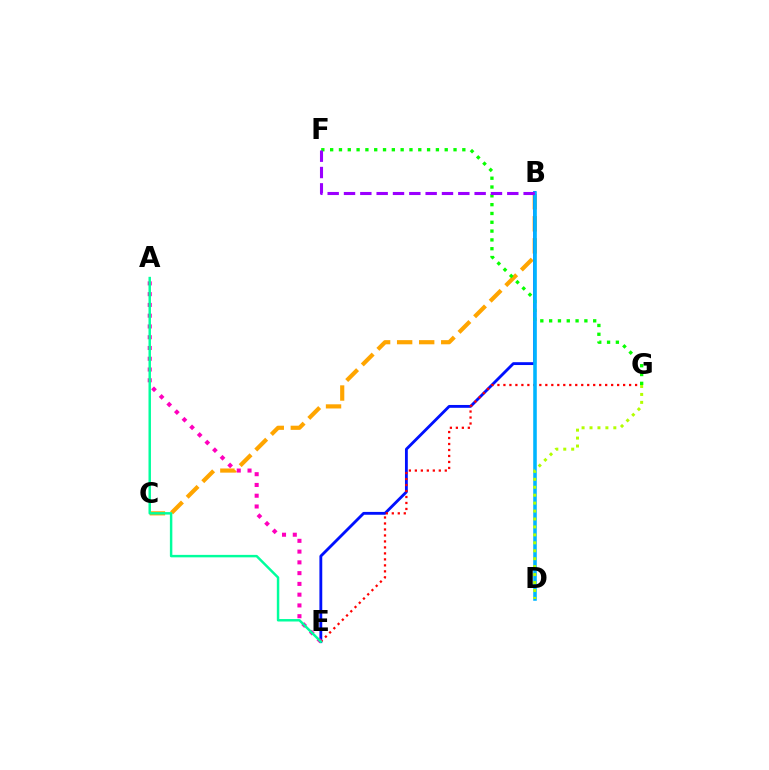{('B', 'C'): [{'color': '#ffa500', 'line_style': 'dashed', 'thickness': 2.99}], ('B', 'E'): [{'color': '#0010ff', 'line_style': 'solid', 'thickness': 2.05}], ('E', 'G'): [{'color': '#ff0000', 'line_style': 'dotted', 'thickness': 1.63}], ('F', 'G'): [{'color': '#08ff00', 'line_style': 'dotted', 'thickness': 2.39}], ('A', 'E'): [{'color': '#ff00bd', 'line_style': 'dotted', 'thickness': 2.93}, {'color': '#00ff9d', 'line_style': 'solid', 'thickness': 1.77}], ('B', 'D'): [{'color': '#00b5ff', 'line_style': 'solid', 'thickness': 2.57}], ('B', 'F'): [{'color': '#9b00ff', 'line_style': 'dashed', 'thickness': 2.22}], ('D', 'G'): [{'color': '#b3ff00', 'line_style': 'dotted', 'thickness': 2.16}]}